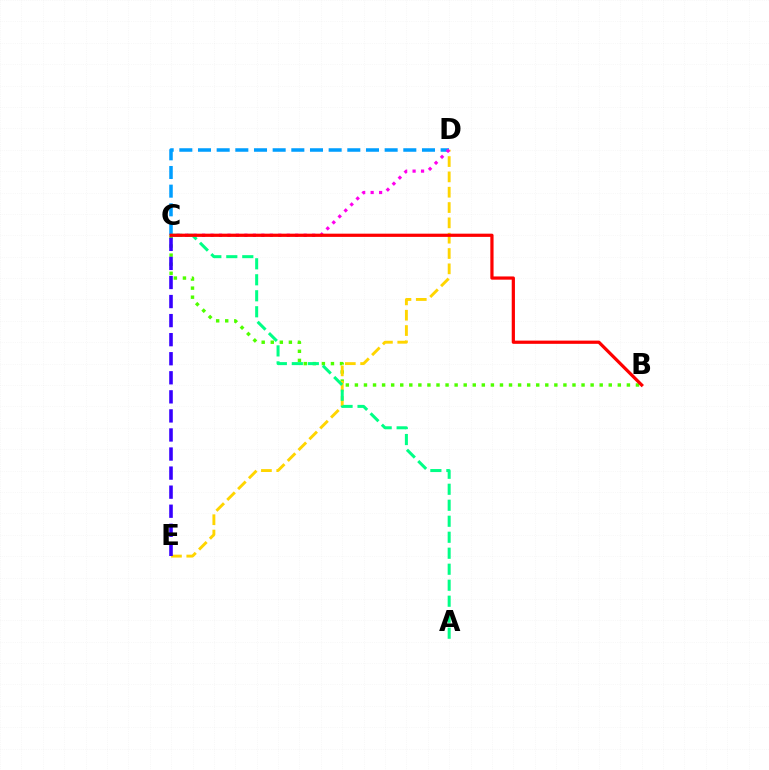{('B', 'C'): [{'color': '#4fff00', 'line_style': 'dotted', 'thickness': 2.46}, {'color': '#ff0000', 'line_style': 'solid', 'thickness': 2.32}], ('C', 'D'): [{'color': '#009eff', 'line_style': 'dashed', 'thickness': 2.54}, {'color': '#ff00ed', 'line_style': 'dotted', 'thickness': 2.3}], ('D', 'E'): [{'color': '#ffd500', 'line_style': 'dashed', 'thickness': 2.08}], ('C', 'E'): [{'color': '#3700ff', 'line_style': 'dashed', 'thickness': 2.59}], ('A', 'C'): [{'color': '#00ff86', 'line_style': 'dashed', 'thickness': 2.17}]}